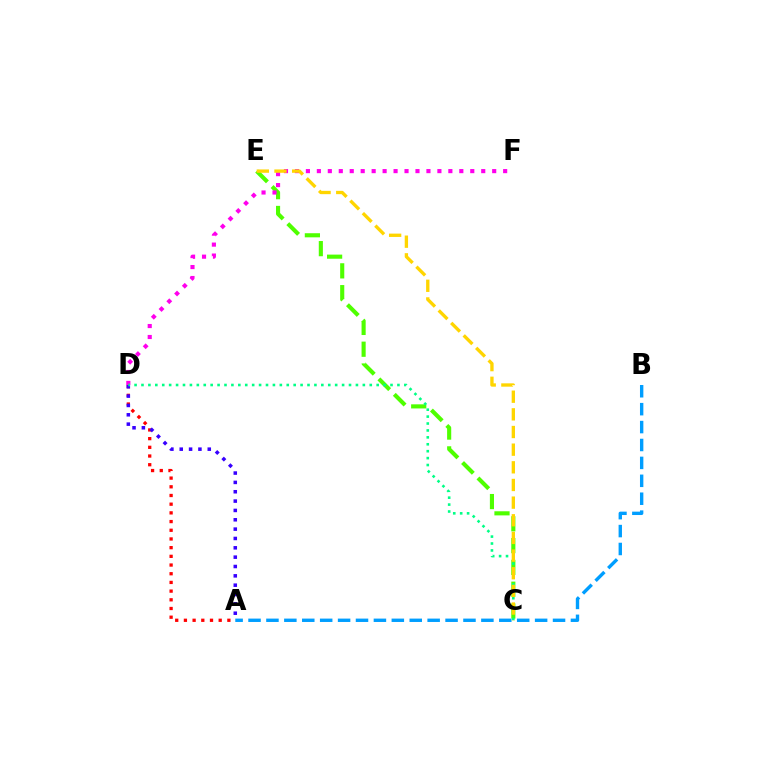{('A', 'B'): [{'color': '#009eff', 'line_style': 'dashed', 'thickness': 2.43}], ('C', 'E'): [{'color': '#4fff00', 'line_style': 'dashed', 'thickness': 2.96}, {'color': '#ffd500', 'line_style': 'dashed', 'thickness': 2.4}], ('A', 'D'): [{'color': '#ff0000', 'line_style': 'dotted', 'thickness': 2.36}, {'color': '#3700ff', 'line_style': 'dotted', 'thickness': 2.54}], ('D', 'F'): [{'color': '#ff00ed', 'line_style': 'dotted', 'thickness': 2.98}], ('C', 'D'): [{'color': '#00ff86', 'line_style': 'dotted', 'thickness': 1.88}]}